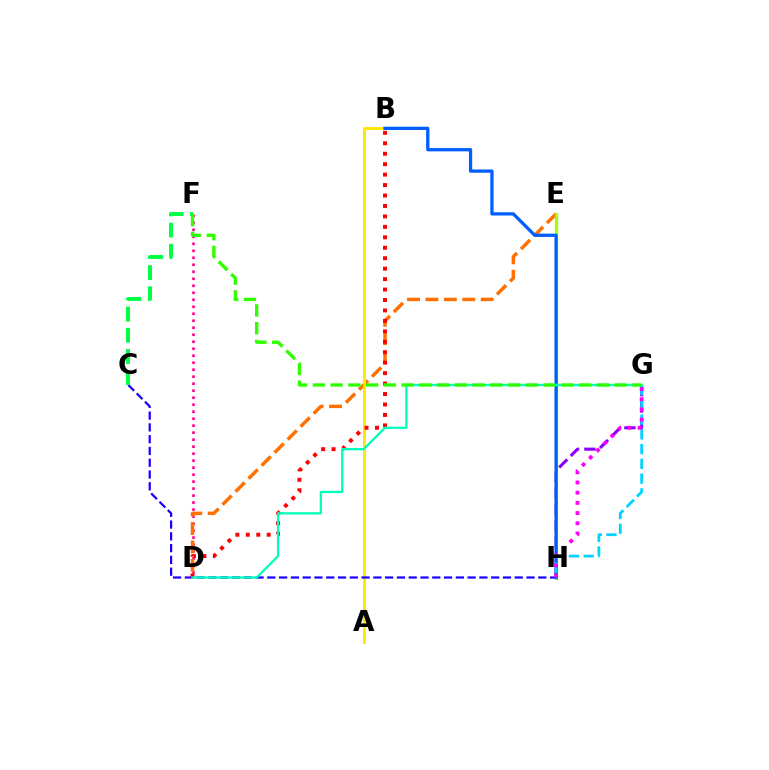{('D', 'F'): [{'color': '#ff0088', 'line_style': 'dotted', 'thickness': 1.9}], ('D', 'E'): [{'color': '#ff7000', 'line_style': 'dashed', 'thickness': 2.5}], ('A', 'B'): [{'color': '#ffe600', 'line_style': 'solid', 'thickness': 2.06}], ('C', 'H'): [{'color': '#1900ff', 'line_style': 'dashed', 'thickness': 1.6}], ('G', 'H'): [{'color': '#8a00ff', 'line_style': 'dashed', 'thickness': 2.21}, {'color': '#00d3ff', 'line_style': 'dashed', 'thickness': 2.0}, {'color': '#fa00f9', 'line_style': 'dotted', 'thickness': 2.77}], ('B', 'D'): [{'color': '#ff0000', 'line_style': 'dotted', 'thickness': 2.84}], ('E', 'H'): [{'color': '#a2ff00', 'line_style': 'solid', 'thickness': 2.33}], ('B', 'H'): [{'color': '#005dff', 'line_style': 'solid', 'thickness': 2.35}], ('D', 'G'): [{'color': '#00ffbb', 'line_style': 'solid', 'thickness': 1.64}], ('C', 'F'): [{'color': '#00ff45', 'line_style': 'dashed', 'thickness': 2.88}], ('F', 'G'): [{'color': '#31ff00', 'line_style': 'dashed', 'thickness': 2.41}]}